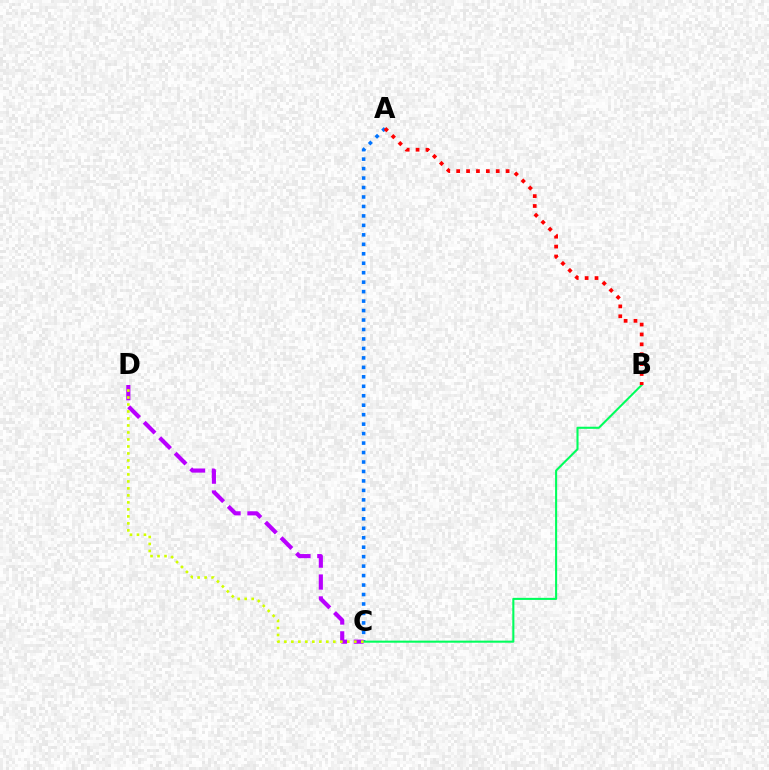{('A', 'C'): [{'color': '#0074ff', 'line_style': 'dotted', 'thickness': 2.57}], ('B', 'C'): [{'color': '#00ff5c', 'line_style': 'solid', 'thickness': 1.5}], ('C', 'D'): [{'color': '#b900ff', 'line_style': 'dashed', 'thickness': 2.98}, {'color': '#d1ff00', 'line_style': 'dotted', 'thickness': 1.9}], ('A', 'B'): [{'color': '#ff0000', 'line_style': 'dotted', 'thickness': 2.69}]}